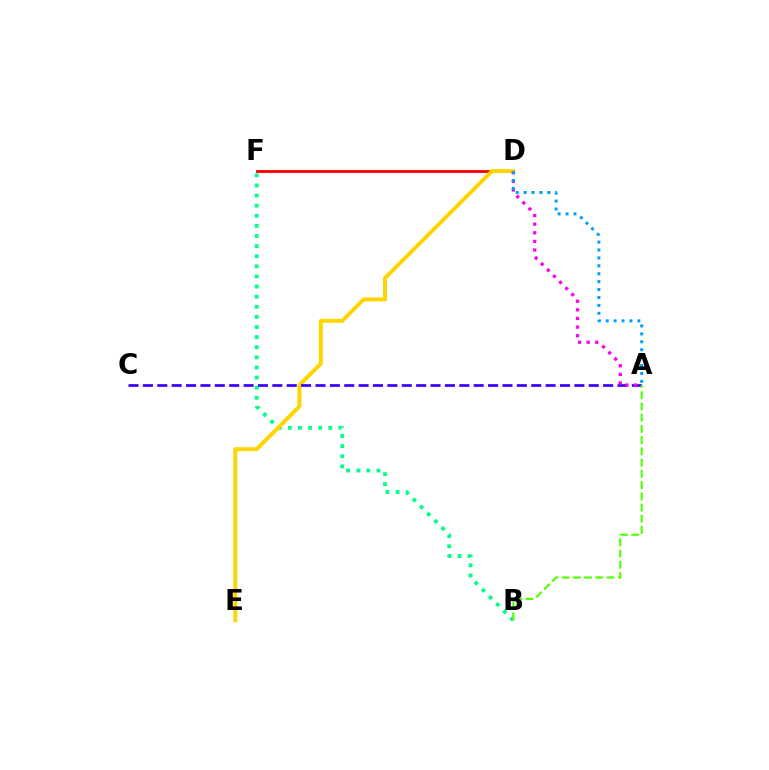{('B', 'F'): [{'color': '#00ff86', 'line_style': 'dotted', 'thickness': 2.75}], ('D', 'F'): [{'color': '#ff0000', 'line_style': 'solid', 'thickness': 2.04}], ('D', 'E'): [{'color': '#ffd500', 'line_style': 'solid', 'thickness': 2.85}], ('A', 'C'): [{'color': '#3700ff', 'line_style': 'dashed', 'thickness': 1.95}], ('A', 'D'): [{'color': '#ff00ed', 'line_style': 'dotted', 'thickness': 2.34}, {'color': '#009eff', 'line_style': 'dotted', 'thickness': 2.15}], ('A', 'B'): [{'color': '#4fff00', 'line_style': 'dashed', 'thickness': 1.53}]}